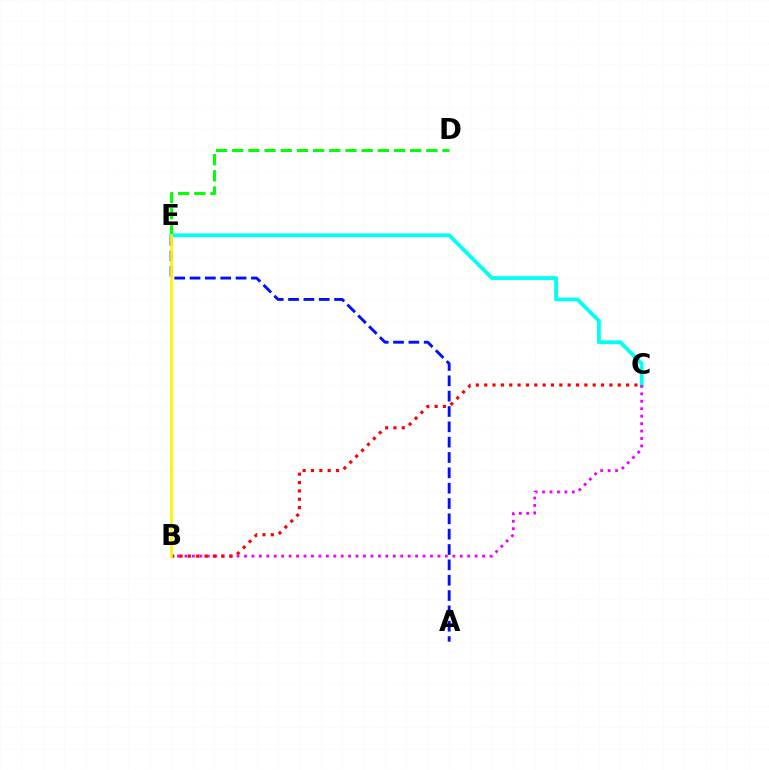{('A', 'E'): [{'color': '#0010ff', 'line_style': 'dashed', 'thickness': 2.08}], ('C', 'E'): [{'color': '#00fff6', 'line_style': 'solid', 'thickness': 2.75}], ('B', 'C'): [{'color': '#ee00ff', 'line_style': 'dotted', 'thickness': 2.02}, {'color': '#ff0000', 'line_style': 'dotted', 'thickness': 2.27}], ('D', 'E'): [{'color': '#08ff00', 'line_style': 'dashed', 'thickness': 2.2}], ('B', 'E'): [{'color': '#fcf500', 'line_style': 'solid', 'thickness': 1.96}]}